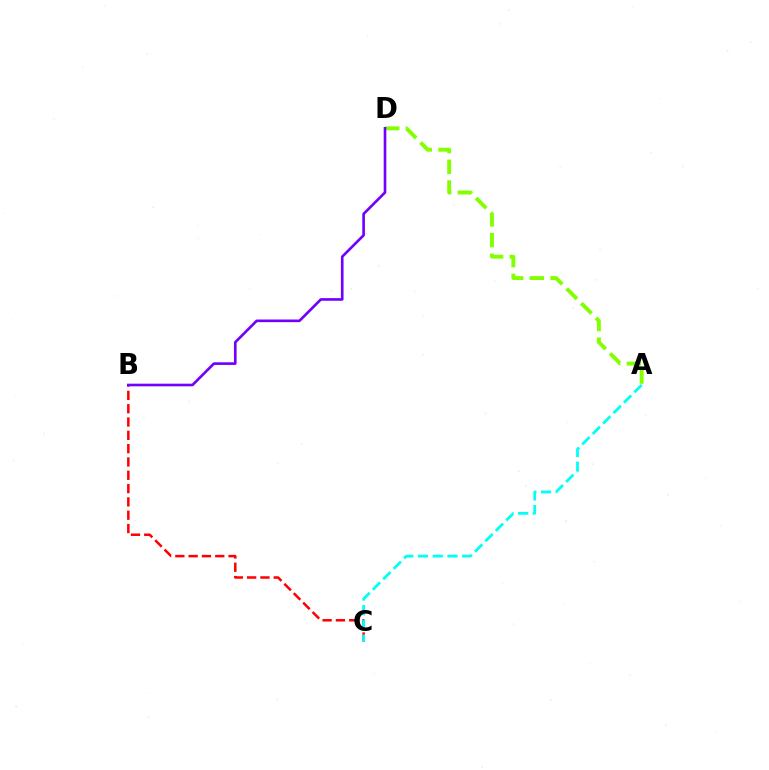{('B', 'C'): [{'color': '#ff0000', 'line_style': 'dashed', 'thickness': 1.81}], ('A', 'C'): [{'color': '#00fff6', 'line_style': 'dashed', 'thickness': 2.0}], ('A', 'D'): [{'color': '#84ff00', 'line_style': 'dashed', 'thickness': 2.81}], ('B', 'D'): [{'color': '#7200ff', 'line_style': 'solid', 'thickness': 1.91}]}